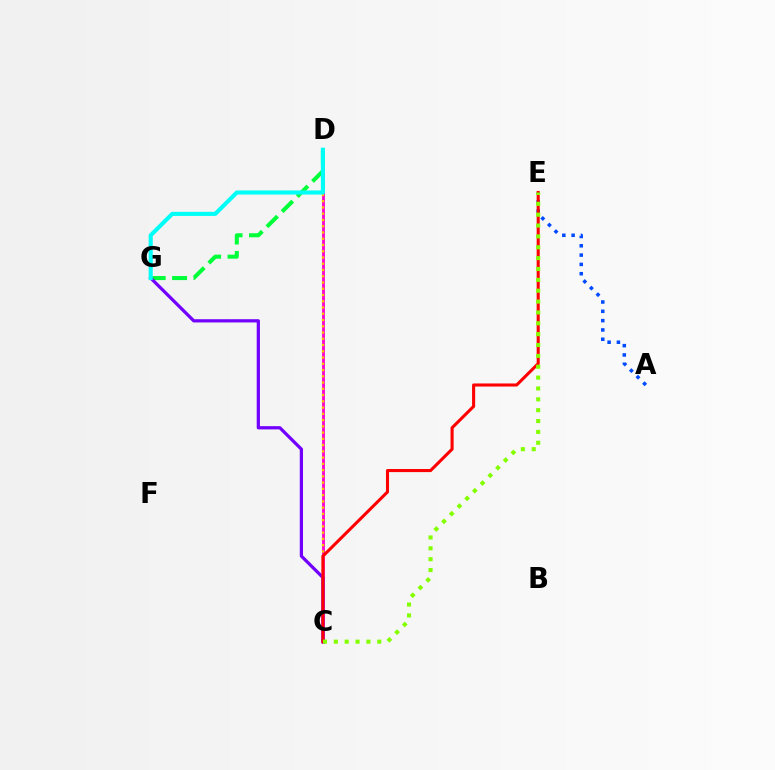{('A', 'E'): [{'color': '#004bff', 'line_style': 'dotted', 'thickness': 2.53}], ('C', 'D'): [{'color': '#ff00cf', 'line_style': 'solid', 'thickness': 2.03}, {'color': '#ffbd00', 'line_style': 'dotted', 'thickness': 1.7}], ('D', 'G'): [{'color': '#00ff39', 'line_style': 'dashed', 'thickness': 2.91}, {'color': '#00fff6', 'line_style': 'solid', 'thickness': 2.95}], ('C', 'G'): [{'color': '#7200ff', 'line_style': 'solid', 'thickness': 2.33}], ('C', 'E'): [{'color': '#ff0000', 'line_style': 'solid', 'thickness': 2.22}, {'color': '#84ff00', 'line_style': 'dotted', 'thickness': 2.95}]}